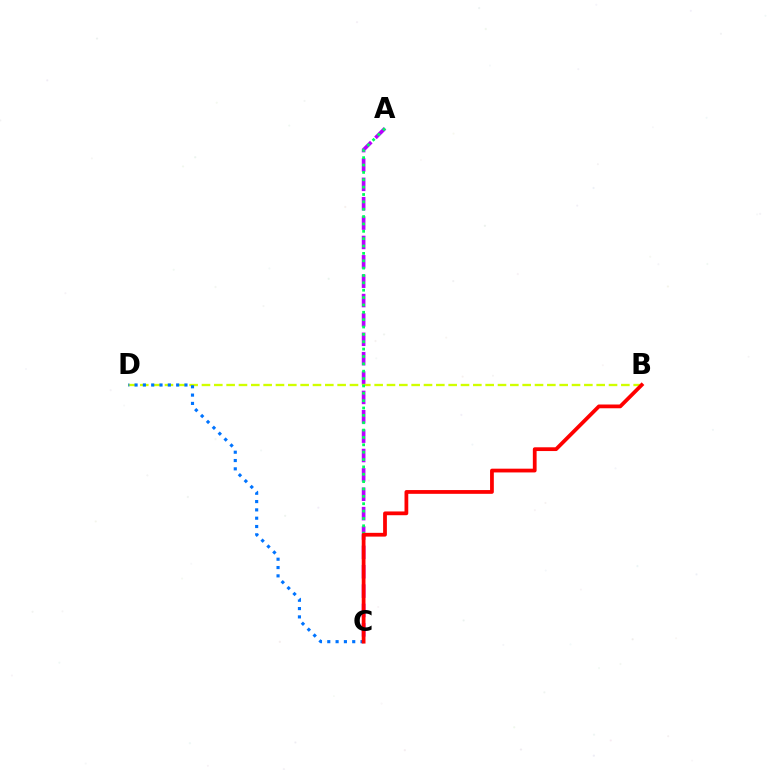{('A', 'C'): [{'color': '#b900ff', 'line_style': 'dashed', 'thickness': 2.63}, {'color': '#00ff5c', 'line_style': 'dotted', 'thickness': 2.0}], ('B', 'D'): [{'color': '#d1ff00', 'line_style': 'dashed', 'thickness': 1.68}], ('C', 'D'): [{'color': '#0074ff', 'line_style': 'dotted', 'thickness': 2.26}], ('B', 'C'): [{'color': '#ff0000', 'line_style': 'solid', 'thickness': 2.71}]}